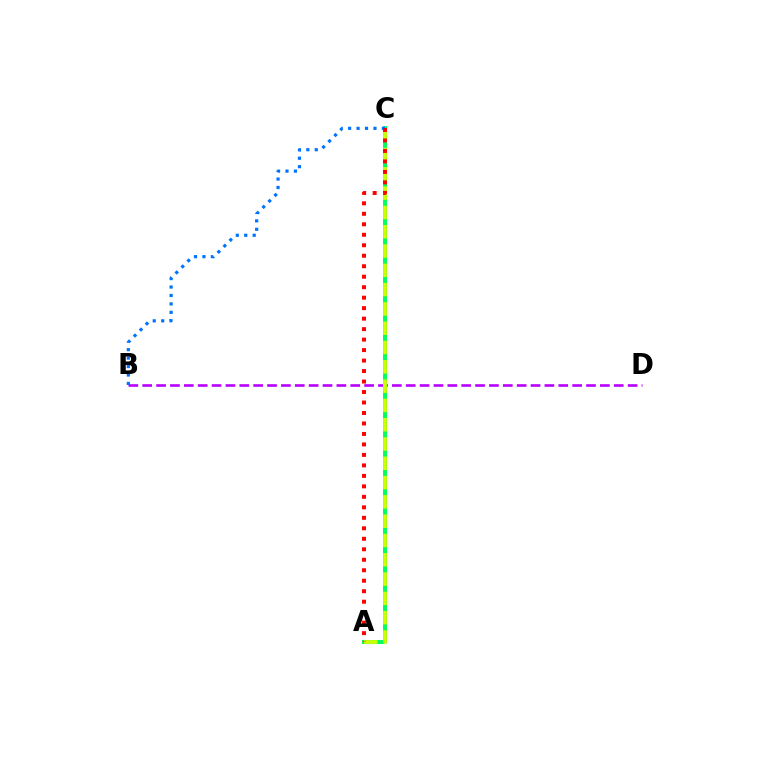{('B', 'D'): [{'color': '#b900ff', 'line_style': 'dashed', 'thickness': 1.88}], ('A', 'C'): [{'color': '#00ff5c', 'line_style': 'solid', 'thickness': 2.85}, {'color': '#d1ff00', 'line_style': 'dashed', 'thickness': 2.62}, {'color': '#ff0000', 'line_style': 'dotted', 'thickness': 2.85}], ('B', 'C'): [{'color': '#0074ff', 'line_style': 'dotted', 'thickness': 2.29}]}